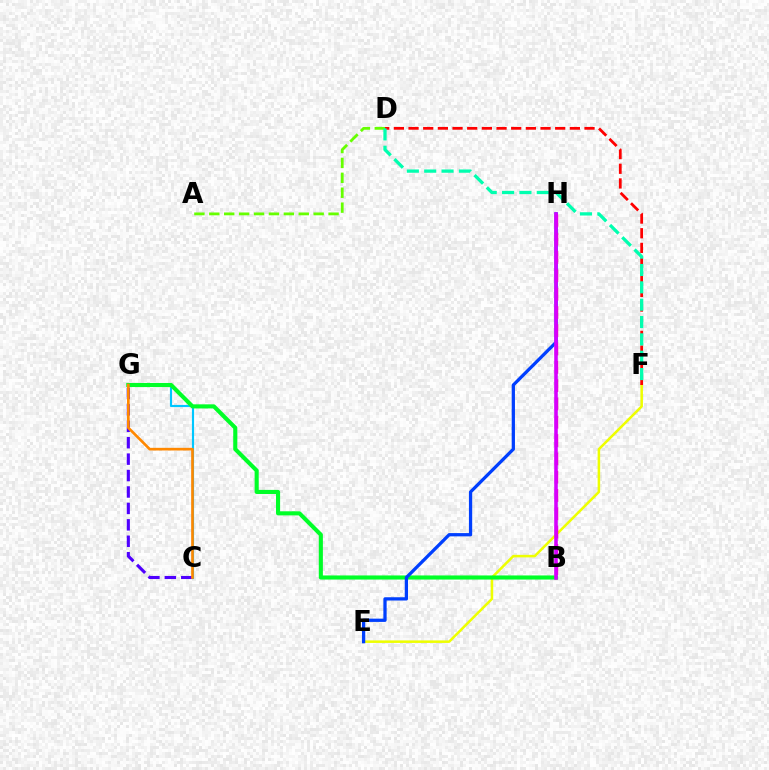{('E', 'F'): [{'color': '#eeff00', 'line_style': 'solid', 'thickness': 1.82}], ('C', 'G'): [{'color': '#00c7ff', 'line_style': 'solid', 'thickness': 1.55}, {'color': '#4f00ff', 'line_style': 'dashed', 'thickness': 2.23}, {'color': '#ff8800', 'line_style': 'solid', 'thickness': 1.92}], ('A', 'D'): [{'color': '#66ff00', 'line_style': 'dashed', 'thickness': 2.03}], ('D', 'F'): [{'color': '#ff0000', 'line_style': 'dashed', 'thickness': 1.99}, {'color': '#00ffaf', 'line_style': 'dashed', 'thickness': 2.36}], ('B', 'G'): [{'color': '#00ff27', 'line_style': 'solid', 'thickness': 2.95}], ('E', 'H'): [{'color': '#003fff', 'line_style': 'solid', 'thickness': 2.35}], ('B', 'H'): [{'color': '#ff00a0', 'line_style': 'dashed', 'thickness': 2.49}, {'color': '#d600ff', 'line_style': 'solid', 'thickness': 2.56}]}